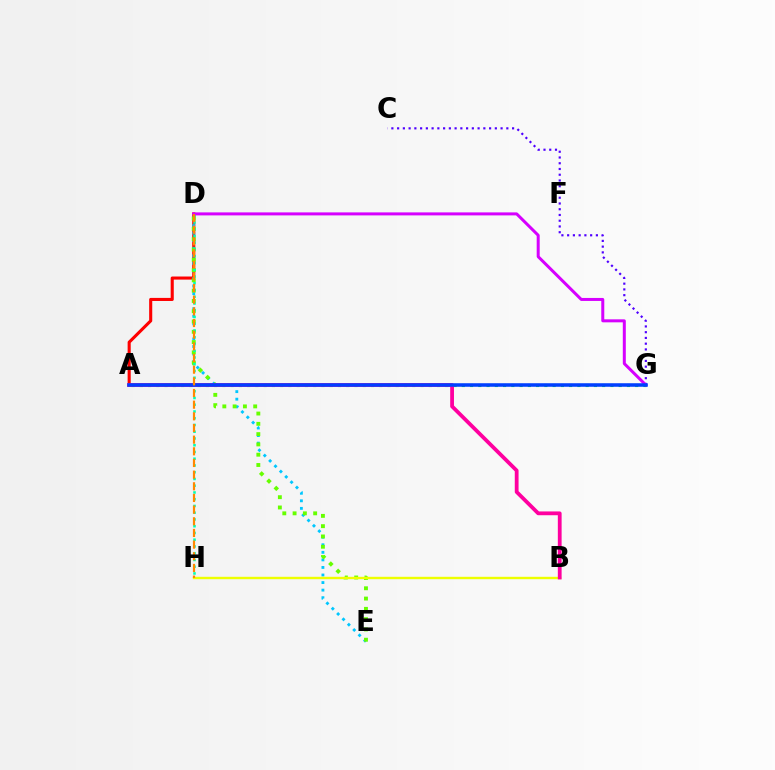{('A', 'D'): [{'color': '#ff0000', 'line_style': 'solid', 'thickness': 2.22}], ('D', 'E'): [{'color': '#00c7ff', 'line_style': 'dotted', 'thickness': 2.05}, {'color': '#66ff00', 'line_style': 'dotted', 'thickness': 2.8}], ('A', 'G'): [{'color': '#00ff27', 'line_style': 'dotted', 'thickness': 2.24}, {'color': '#003fff', 'line_style': 'solid', 'thickness': 2.55}], ('D', 'H'): [{'color': '#00ffaf', 'line_style': 'dotted', 'thickness': 1.83}, {'color': '#ff8800', 'line_style': 'dashed', 'thickness': 1.58}], ('C', 'G'): [{'color': '#4f00ff', 'line_style': 'dotted', 'thickness': 1.56}], ('B', 'H'): [{'color': '#eeff00', 'line_style': 'solid', 'thickness': 1.73}], ('A', 'B'): [{'color': '#ff00a0', 'line_style': 'solid', 'thickness': 2.73}], ('D', 'G'): [{'color': '#d600ff', 'line_style': 'solid', 'thickness': 2.16}]}